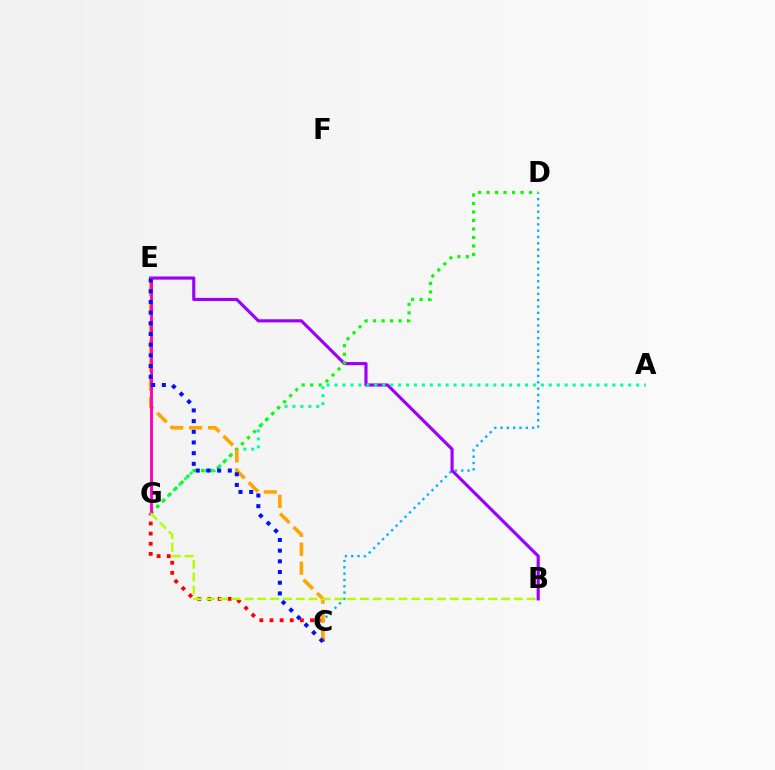{('C', 'D'): [{'color': '#00b5ff', 'line_style': 'dotted', 'thickness': 1.72}], ('B', 'E'): [{'color': '#9b00ff', 'line_style': 'solid', 'thickness': 2.26}], ('A', 'G'): [{'color': '#00ff9d', 'line_style': 'dotted', 'thickness': 2.16}], ('D', 'G'): [{'color': '#08ff00', 'line_style': 'dotted', 'thickness': 2.31}], ('C', 'G'): [{'color': '#ff0000', 'line_style': 'dotted', 'thickness': 2.75}], ('C', 'E'): [{'color': '#ffa500', 'line_style': 'dashed', 'thickness': 2.57}, {'color': '#0010ff', 'line_style': 'dotted', 'thickness': 2.9}], ('E', 'G'): [{'color': '#ff00bd', 'line_style': 'solid', 'thickness': 2.07}], ('B', 'G'): [{'color': '#b3ff00', 'line_style': 'dashed', 'thickness': 1.74}]}